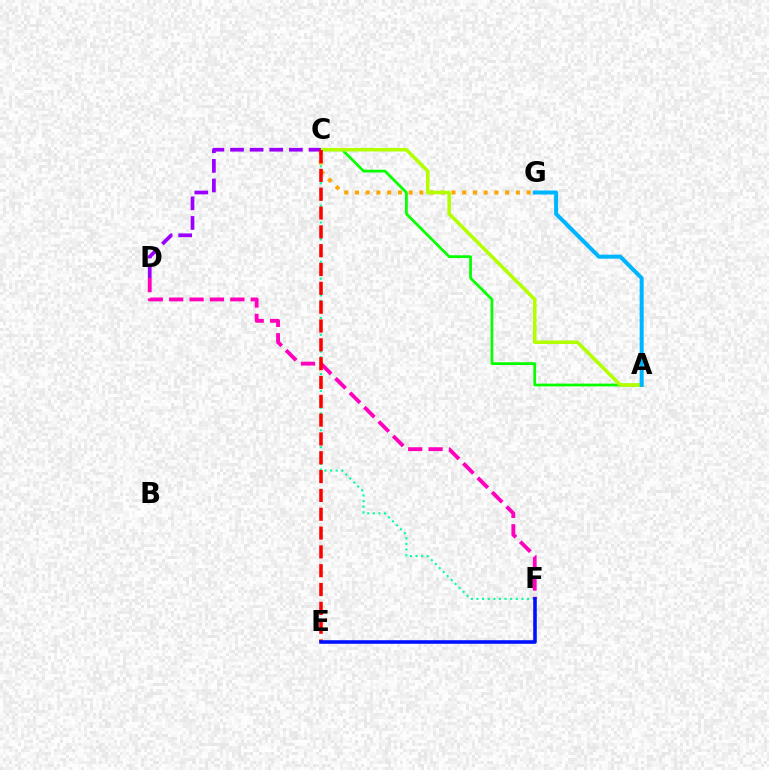{('C', 'G'): [{'color': '#ffa500', 'line_style': 'dotted', 'thickness': 2.91}], ('A', 'C'): [{'color': '#08ff00', 'line_style': 'solid', 'thickness': 1.99}, {'color': '#b3ff00', 'line_style': 'solid', 'thickness': 2.55}], ('C', 'F'): [{'color': '#00ff9d', 'line_style': 'dotted', 'thickness': 1.53}], ('C', 'D'): [{'color': '#9b00ff', 'line_style': 'dashed', 'thickness': 2.67}], ('D', 'F'): [{'color': '#ff00bd', 'line_style': 'dashed', 'thickness': 2.77}], ('C', 'E'): [{'color': '#ff0000', 'line_style': 'dashed', 'thickness': 2.56}], ('E', 'F'): [{'color': '#0010ff', 'line_style': 'solid', 'thickness': 2.58}], ('A', 'G'): [{'color': '#00b5ff', 'line_style': 'solid', 'thickness': 2.9}]}